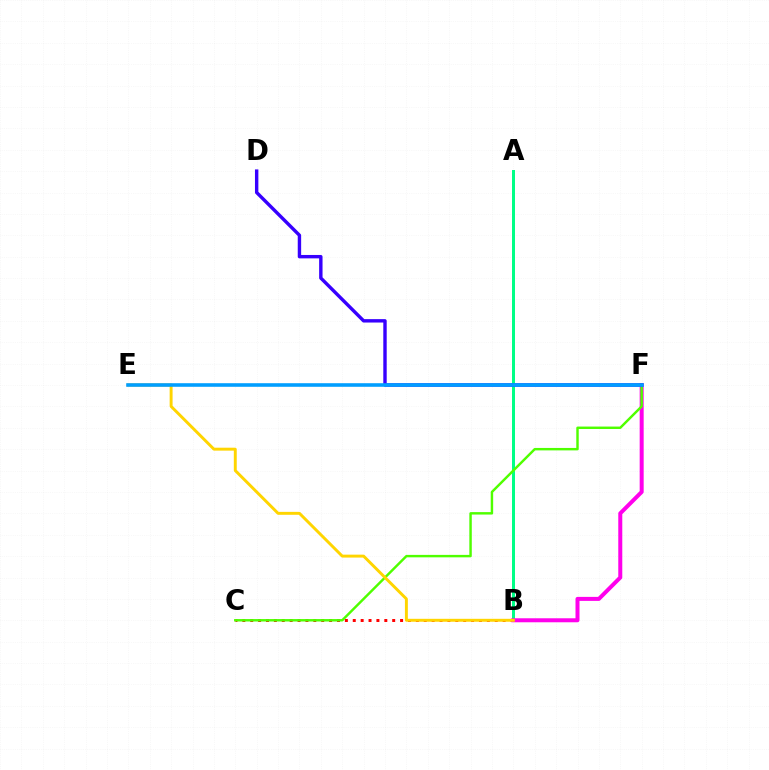{('B', 'C'): [{'color': '#ff0000', 'line_style': 'dotted', 'thickness': 2.14}], ('A', 'B'): [{'color': '#00ff86', 'line_style': 'solid', 'thickness': 2.15}], ('B', 'F'): [{'color': '#ff00ed', 'line_style': 'solid', 'thickness': 2.88}], ('C', 'F'): [{'color': '#4fff00', 'line_style': 'solid', 'thickness': 1.76}], ('D', 'F'): [{'color': '#3700ff', 'line_style': 'solid', 'thickness': 2.45}], ('B', 'E'): [{'color': '#ffd500', 'line_style': 'solid', 'thickness': 2.11}], ('E', 'F'): [{'color': '#009eff', 'line_style': 'solid', 'thickness': 2.58}]}